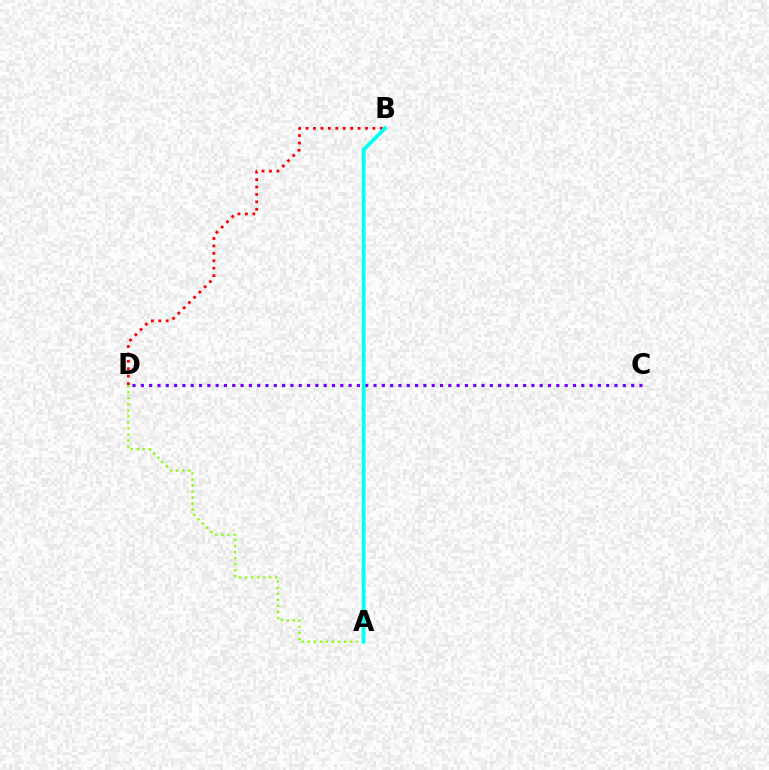{('C', 'D'): [{'color': '#7200ff', 'line_style': 'dotted', 'thickness': 2.26}], ('B', 'D'): [{'color': '#ff0000', 'line_style': 'dotted', 'thickness': 2.02}], ('A', 'D'): [{'color': '#84ff00', 'line_style': 'dotted', 'thickness': 1.64}], ('A', 'B'): [{'color': '#00fff6', 'line_style': 'solid', 'thickness': 2.73}]}